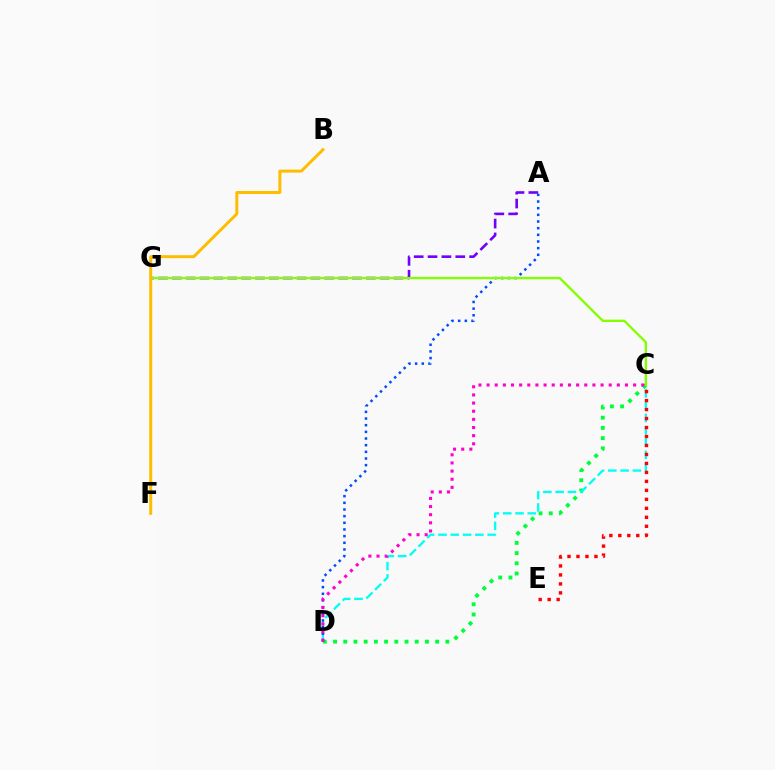{('C', 'D'): [{'color': '#00ff39', 'line_style': 'dotted', 'thickness': 2.77}, {'color': '#00fff6', 'line_style': 'dashed', 'thickness': 1.67}, {'color': '#ff00cf', 'line_style': 'dotted', 'thickness': 2.21}], ('A', 'G'): [{'color': '#7200ff', 'line_style': 'dashed', 'thickness': 1.88}], ('A', 'D'): [{'color': '#004bff', 'line_style': 'dotted', 'thickness': 1.81}], ('C', 'E'): [{'color': '#ff0000', 'line_style': 'dotted', 'thickness': 2.44}], ('C', 'G'): [{'color': '#84ff00', 'line_style': 'solid', 'thickness': 1.7}], ('B', 'F'): [{'color': '#ffbd00', 'line_style': 'solid', 'thickness': 2.15}]}